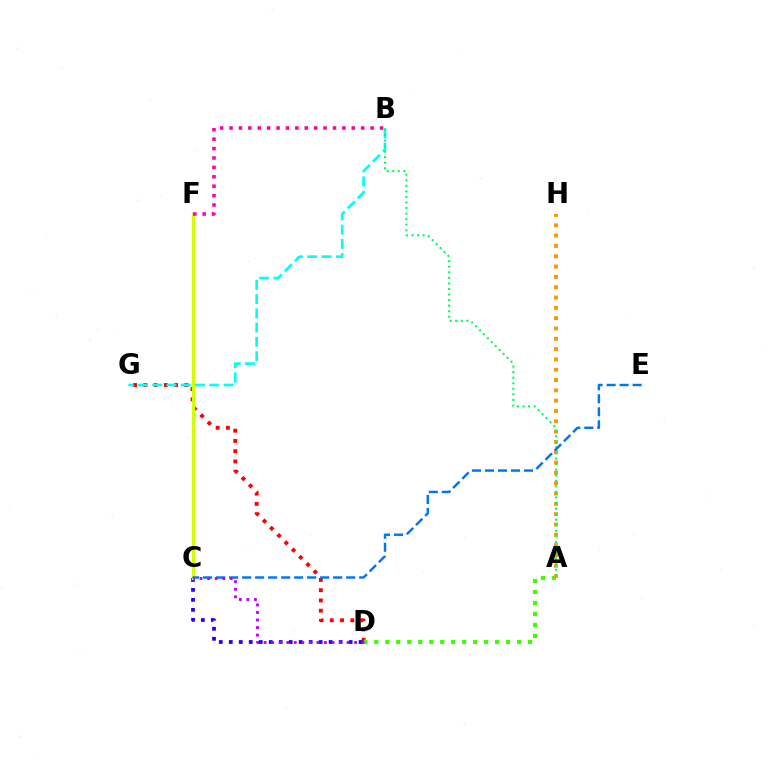{('D', 'G'): [{'color': '#ff0000', 'line_style': 'dotted', 'thickness': 2.79}], ('C', 'D'): [{'color': '#2500ff', 'line_style': 'dotted', 'thickness': 2.71}, {'color': '#b900ff', 'line_style': 'dotted', 'thickness': 2.05}], ('A', 'D'): [{'color': '#3dff00', 'line_style': 'dotted', 'thickness': 2.98}], ('A', 'H'): [{'color': '#ff9400', 'line_style': 'dotted', 'thickness': 2.8}], ('C', 'F'): [{'color': '#d1ff00', 'line_style': 'solid', 'thickness': 2.28}], ('B', 'F'): [{'color': '#ff00ac', 'line_style': 'dotted', 'thickness': 2.56}], ('B', 'G'): [{'color': '#00fff6', 'line_style': 'dashed', 'thickness': 1.94}], ('A', 'B'): [{'color': '#00ff5c', 'line_style': 'dotted', 'thickness': 1.51}], ('C', 'E'): [{'color': '#0074ff', 'line_style': 'dashed', 'thickness': 1.77}]}